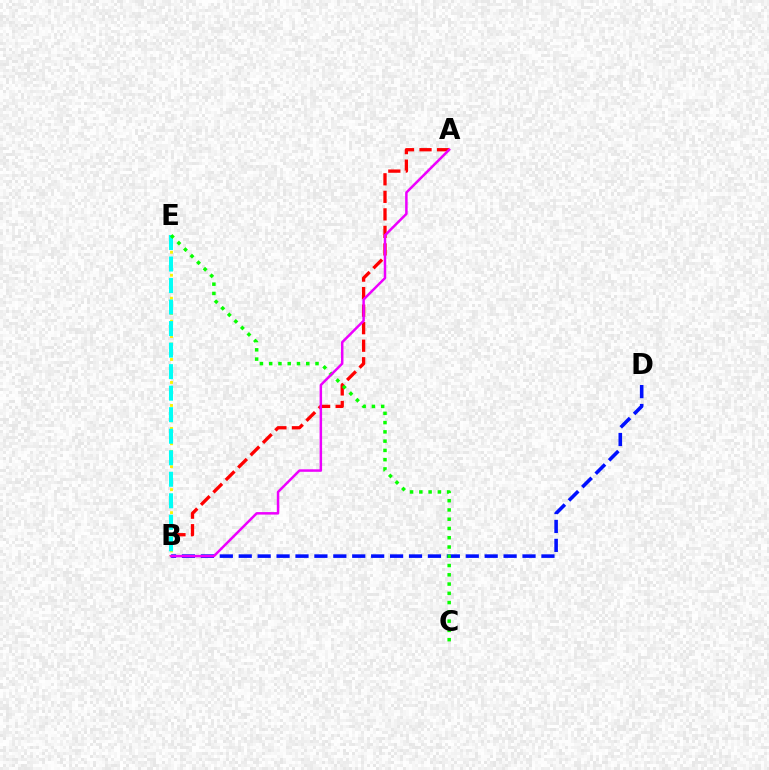{('A', 'B'): [{'color': '#ff0000', 'line_style': 'dashed', 'thickness': 2.38}, {'color': '#ee00ff', 'line_style': 'solid', 'thickness': 1.8}], ('B', 'D'): [{'color': '#0010ff', 'line_style': 'dashed', 'thickness': 2.57}], ('B', 'E'): [{'color': '#fcf500', 'line_style': 'dotted', 'thickness': 2.08}, {'color': '#00fff6', 'line_style': 'dashed', 'thickness': 2.92}], ('C', 'E'): [{'color': '#08ff00', 'line_style': 'dotted', 'thickness': 2.52}]}